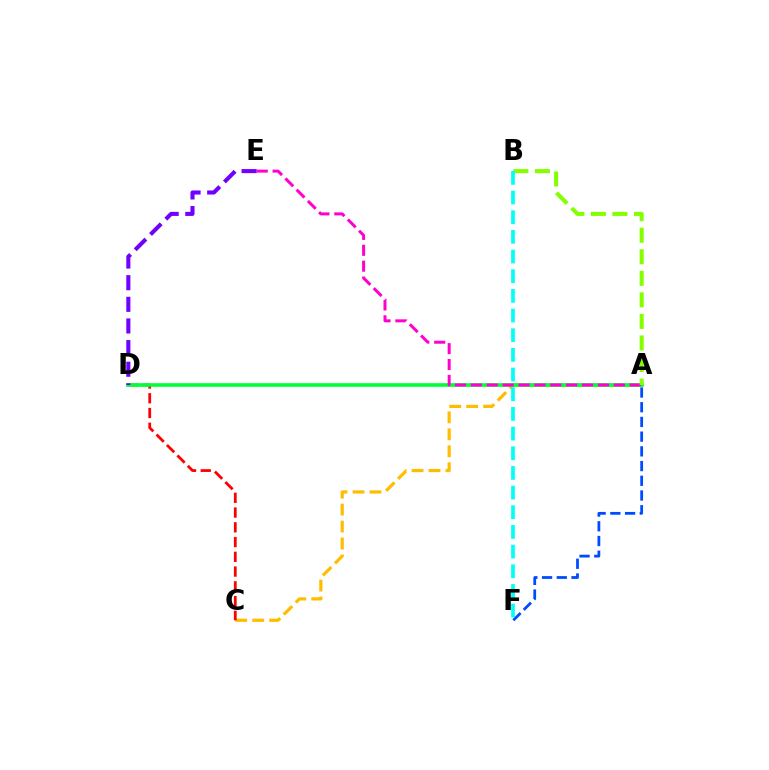{('A', 'C'): [{'color': '#ffbd00', 'line_style': 'dashed', 'thickness': 2.31}], ('C', 'D'): [{'color': '#ff0000', 'line_style': 'dashed', 'thickness': 2.0}], ('A', 'F'): [{'color': '#004bff', 'line_style': 'dashed', 'thickness': 2.0}], ('A', 'D'): [{'color': '#00ff39', 'line_style': 'solid', 'thickness': 2.62}], ('A', 'E'): [{'color': '#ff00cf', 'line_style': 'dashed', 'thickness': 2.16}], ('A', 'B'): [{'color': '#84ff00', 'line_style': 'dashed', 'thickness': 2.93}], ('D', 'E'): [{'color': '#7200ff', 'line_style': 'dashed', 'thickness': 2.94}], ('B', 'F'): [{'color': '#00fff6', 'line_style': 'dashed', 'thickness': 2.67}]}